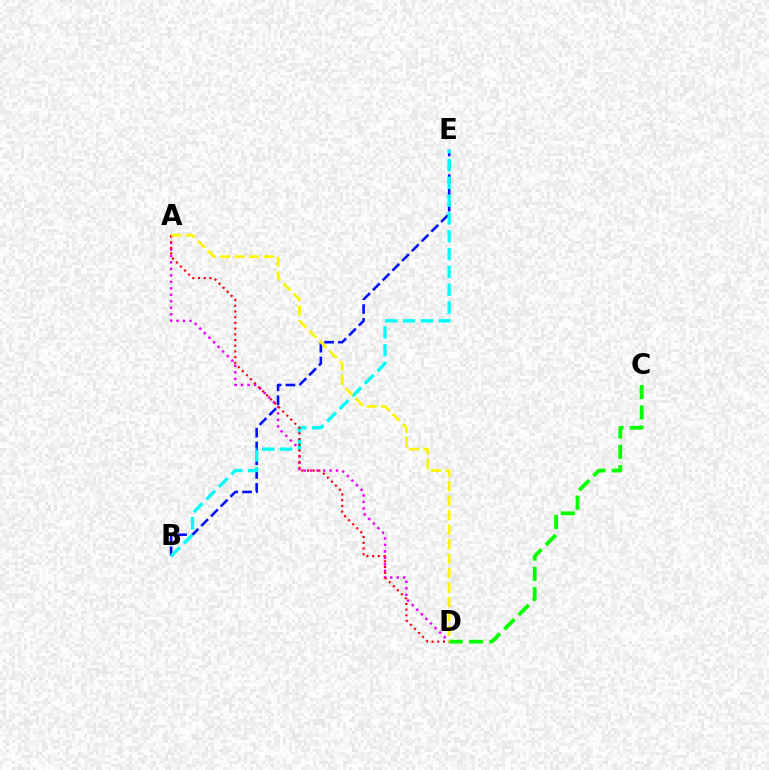{('A', 'D'): [{'color': '#ee00ff', 'line_style': 'dotted', 'thickness': 1.76}, {'color': '#ff0000', 'line_style': 'dotted', 'thickness': 1.55}, {'color': '#fcf500', 'line_style': 'dashed', 'thickness': 1.97}], ('B', 'E'): [{'color': '#0010ff', 'line_style': 'dashed', 'thickness': 1.87}, {'color': '#00fff6', 'line_style': 'dashed', 'thickness': 2.42}], ('C', 'D'): [{'color': '#08ff00', 'line_style': 'dashed', 'thickness': 2.76}]}